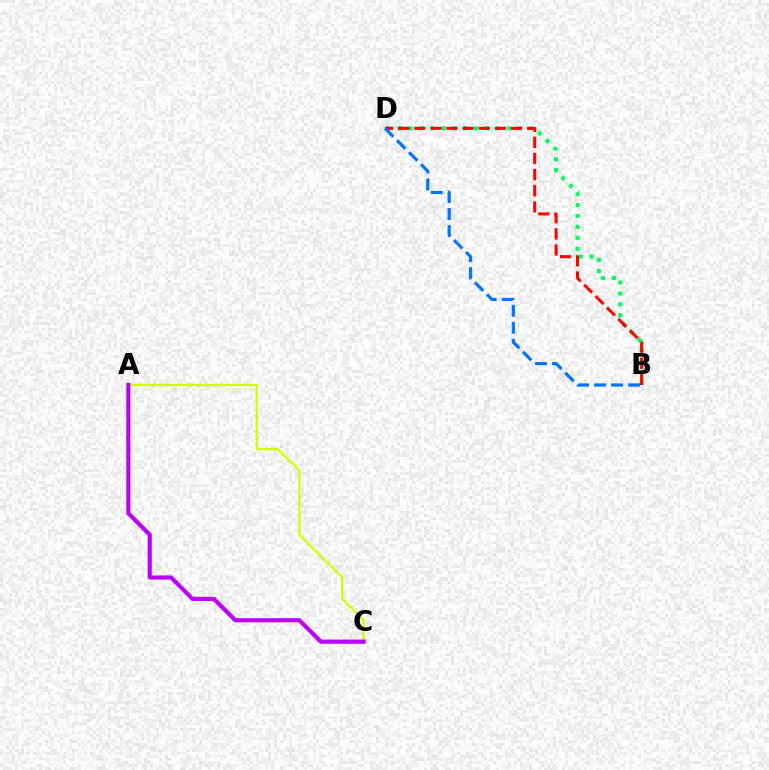{('A', 'C'): [{'color': '#d1ff00', 'line_style': 'solid', 'thickness': 1.6}, {'color': '#b900ff', 'line_style': 'solid', 'thickness': 2.98}], ('B', 'D'): [{'color': '#00ff5c', 'line_style': 'dotted', 'thickness': 2.97}, {'color': '#ff0000', 'line_style': 'dashed', 'thickness': 2.19}, {'color': '#0074ff', 'line_style': 'dashed', 'thickness': 2.31}]}